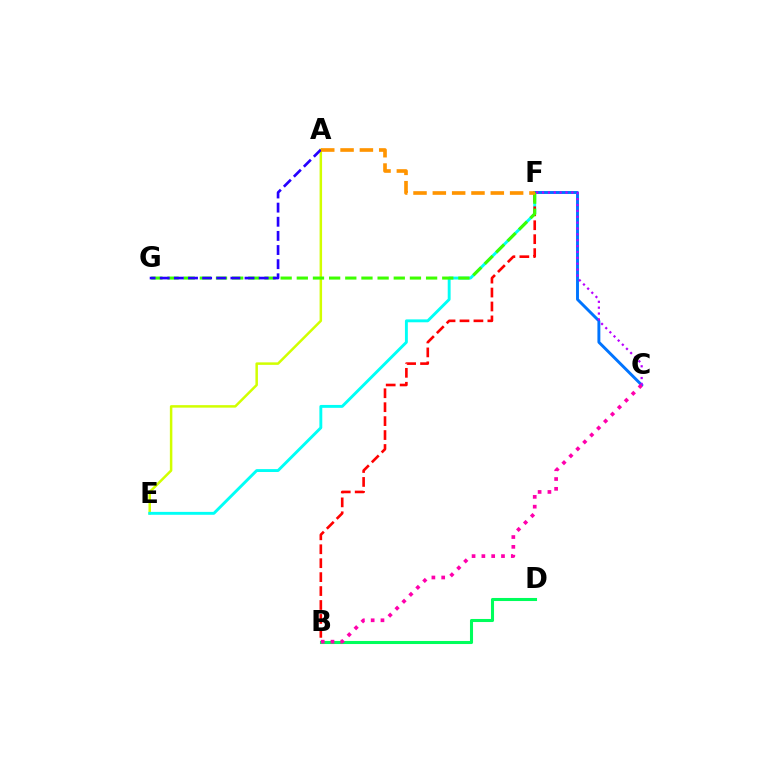{('B', 'D'): [{'color': '#00ff5c', 'line_style': 'solid', 'thickness': 2.21}], ('A', 'E'): [{'color': '#d1ff00', 'line_style': 'solid', 'thickness': 1.8}], ('E', 'F'): [{'color': '#00fff6', 'line_style': 'solid', 'thickness': 2.09}], ('C', 'F'): [{'color': '#0074ff', 'line_style': 'solid', 'thickness': 2.1}, {'color': '#b900ff', 'line_style': 'dotted', 'thickness': 1.6}], ('B', 'C'): [{'color': '#ff00ac', 'line_style': 'dotted', 'thickness': 2.66}], ('B', 'F'): [{'color': '#ff0000', 'line_style': 'dashed', 'thickness': 1.89}], ('F', 'G'): [{'color': '#3dff00', 'line_style': 'dashed', 'thickness': 2.2}], ('A', 'G'): [{'color': '#2500ff', 'line_style': 'dashed', 'thickness': 1.92}], ('A', 'F'): [{'color': '#ff9400', 'line_style': 'dashed', 'thickness': 2.63}]}